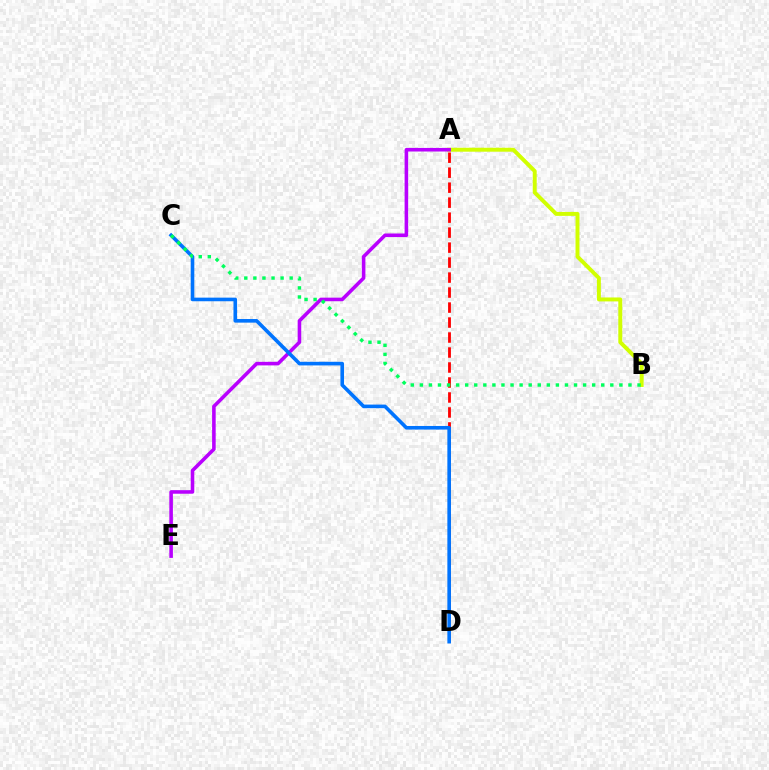{('A', 'D'): [{'color': '#ff0000', 'line_style': 'dashed', 'thickness': 2.04}], ('A', 'B'): [{'color': '#d1ff00', 'line_style': 'solid', 'thickness': 2.84}], ('A', 'E'): [{'color': '#b900ff', 'line_style': 'solid', 'thickness': 2.57}], ('C', 'D'): [{'color': '#0074ff', 'line_style': 'solid', 'thickness': 2.6}], ('B', 'C'): [{'color': '#00ff5c', 'line_style': 'dotted', 'thickness': 2.46}]}